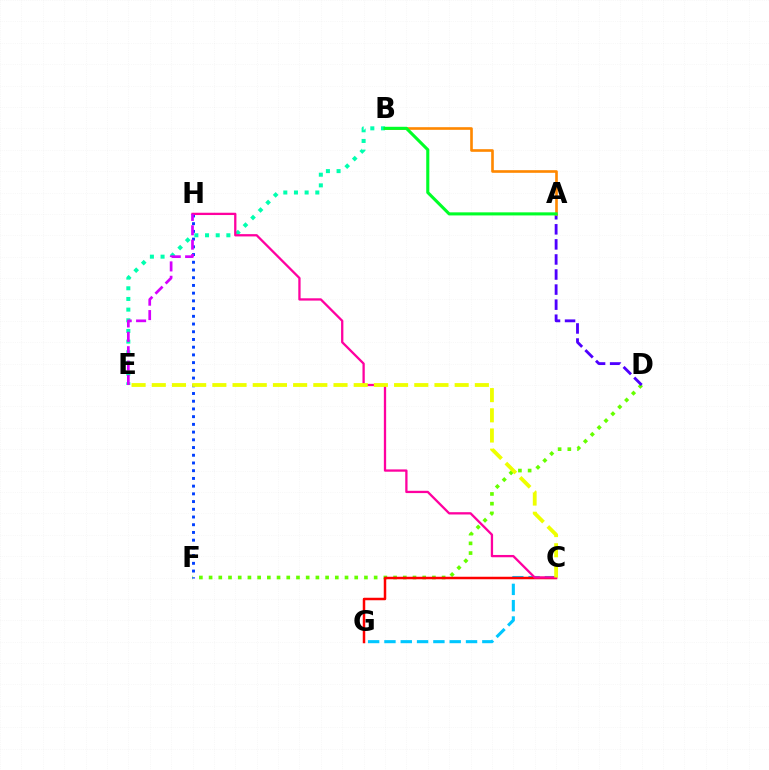{('D', 'F'): [{'color': '#66ff00', 'line_style': 'dotted', 'thickness': 2.64}], ('C', 'G'): [{'color': '#00c7ff', 'line_style': 'dashed', 'thickness': 2.22}, {'color': '#ff0000', 'line_style': 'solid', 'thickness': 1.79}], ('A', 'D'): [{'color': '#4f00ff', 'line_style': 'dashed', 'thickness': 2.05}], ('F', 'H'): [{'color': '#003fff', 'line_style': 'dotted', 'thickness': 2.1}], ('B', 'E'): [{'color': '#00ffaf', 'line_style': 'dotted', 'thickness': 2.9}], ('A', 'B'): [{'color': '#ff8800', 'line_style': 'solid', 'thickness': 1.9}, {'color': '#00ff27', 'line_style': 'solid', 'thickness': 2.22}], ('C', 'H'): [{'color': '#ff00a0', 'line_style': 'solid', 'thickness': 1.65}], ('E', 'H'): [{'color': '#d600ff', 'line_style': 'dashed', 'thickness': 1.95}], ('C', 'E'): [{'color': '#eeff00', 'line_style': 'dashed', 'thickness': 2.74}]}